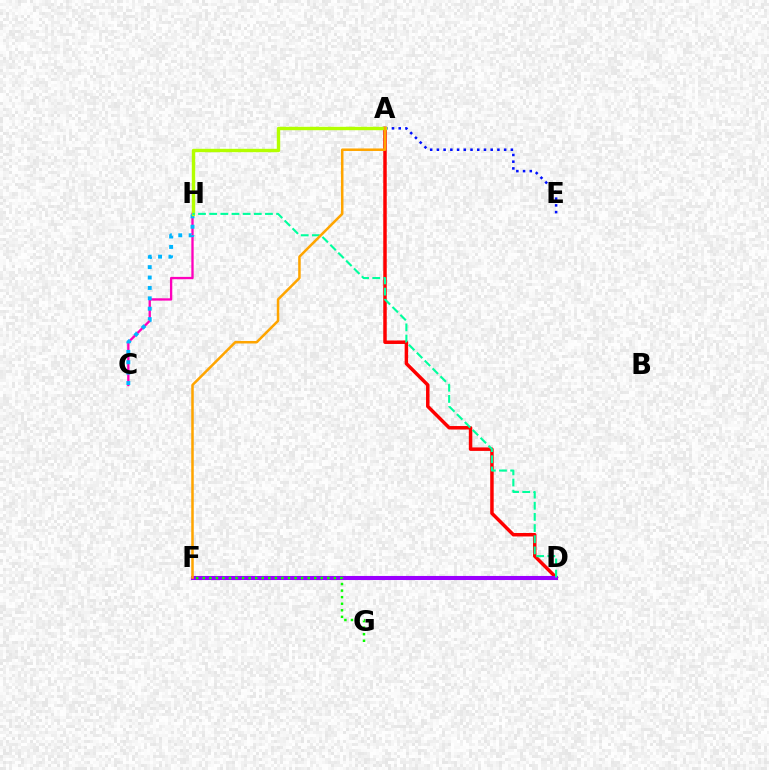{('A', 'D'): [{'color': '#ff0000', 'line_style': 'solid', 'thickness': 2.51}], ('C', 'H'): [{'color': '#ff00bd', 'line_style': 'solid', 'thickness': 1.68}, {'color': '#00b5ff', 'line_style': 'dotted', 'thickness': 2.82}], ('A', 'E'): [{'color': '#0010ff', 'line_style': 'dotted', 'thickness': 1.83}], ('D', 'F'): [{'color': '#9b00ff', 'line_style': 'solid', 'thickness': 2.92}], ('F', 'G'): [{'color': '#08ff00', 'line_style': 'dotted', 'thickness': 1.78}], ('A', 'H'): [{'color': '#b3ff00', 'line_style': 'solid', 'thickness': 2.45}], ('D', 'H'): [{'color': '#00ff9d', 'line_style': 'dashed', 'thickness': 1.52}], ('A', 'F'): [{'color': '#ffa500', 'line_style': 'solid', 'thickness': 1.81}]}